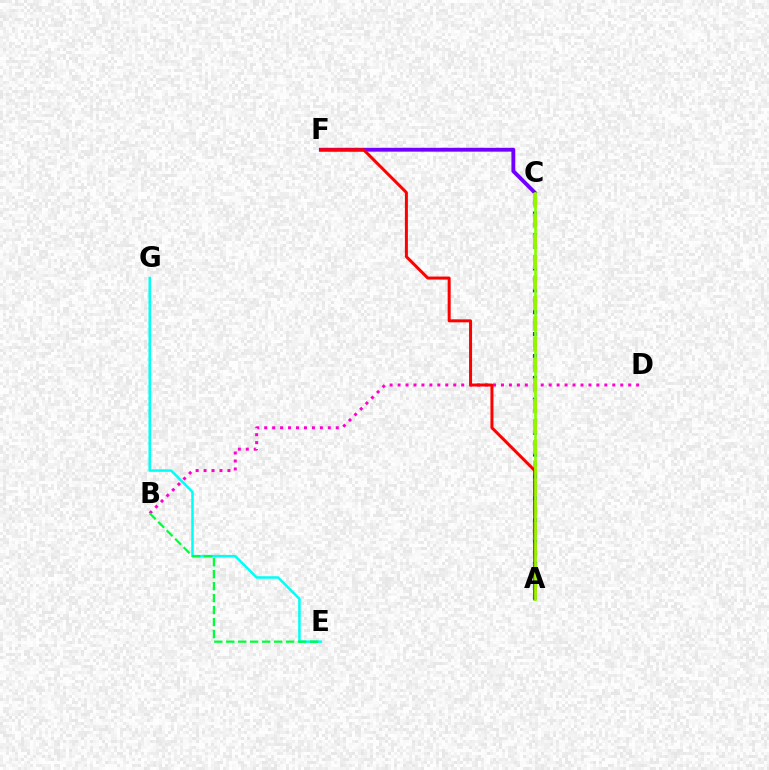{('C', 'F'): [{'color': '#7200ff', 'line_style': 'solid', 'thickness': 2.78}], ('A', 'C'): [{'color': '#004bff', 'line_style': 'dotted', 'thickness': 2.98}, {'color': '#ffbd00', 'line_style': 'dashed', 'thickness': 2.79}, {'color': '#84ff00', 'line_style': 'solid', 'thickness': 1.93}], ('B', 'D'): [{'color': '#ff00cf', 'line_style': 'dotted', 'thickness': 2.16}], ('A', 'F'): [{'color': '#ff0000', 'line_style': 'solid', 'thickness': 2.16}], ('E', 'G'): [{'color': '#00fff6', 'line_style': 'solid', 'thickness': 1.81}], ('B', 'E'): [{'color': '#00ff39', 'line_style': 'dashed', 'thickness': 1.63}]}